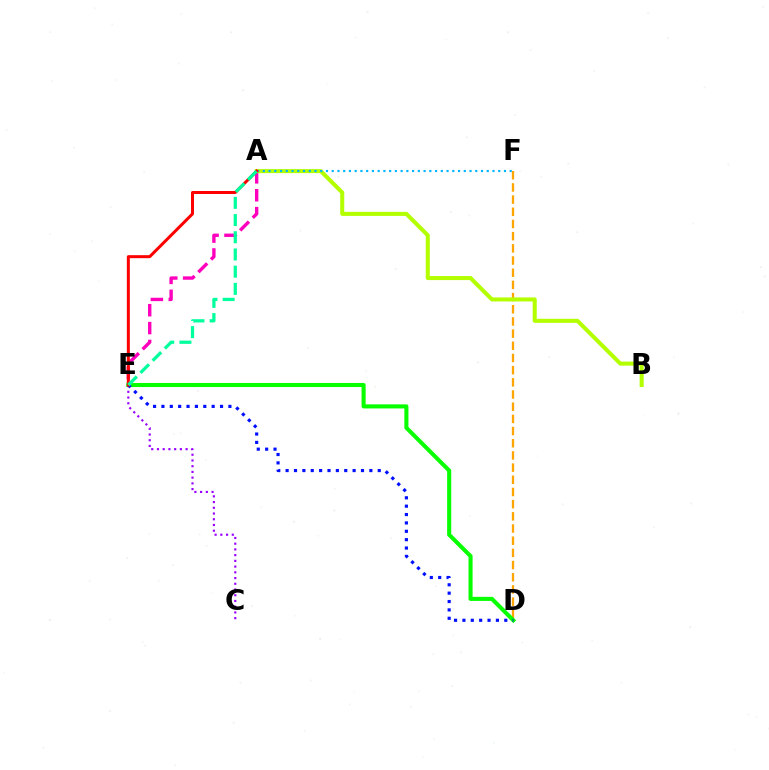{('A', 'E'): [{'color': '#ff00bd', 'line_style': 'dashed', 'thickness': 2.43}, {'color': '#ff0000', 'line_style': 'solid', 'thickness': 2.17}, {'color': '#00ff9d', 'line_style': 'dashed', 'thickness': 2.34}], ('D', 'F'): [{'color': '#ffa500', 'line_style': 'dashed', 'thickness': 1.65}], ('C', 'E'): [{'color': '#9b00ff', 'line_style': 'dotted', 'thickness': 1.56}], ('D', 'E'): [{'color': '#08ff00', 'line_style': 'solid', 'thickness': 2.94}, {'color': '#0010ff', 'line_style': 'dotted', 'thickness': 2.28}], ('A', 'B'): [{'color': '#b3ff00', 'line_style': 'solid', 'thickness': 2.91}], ('A', 'F'): [{'color': '#00b5ff', 'line_style': 'dotted', 'thickness': 1.56}]}